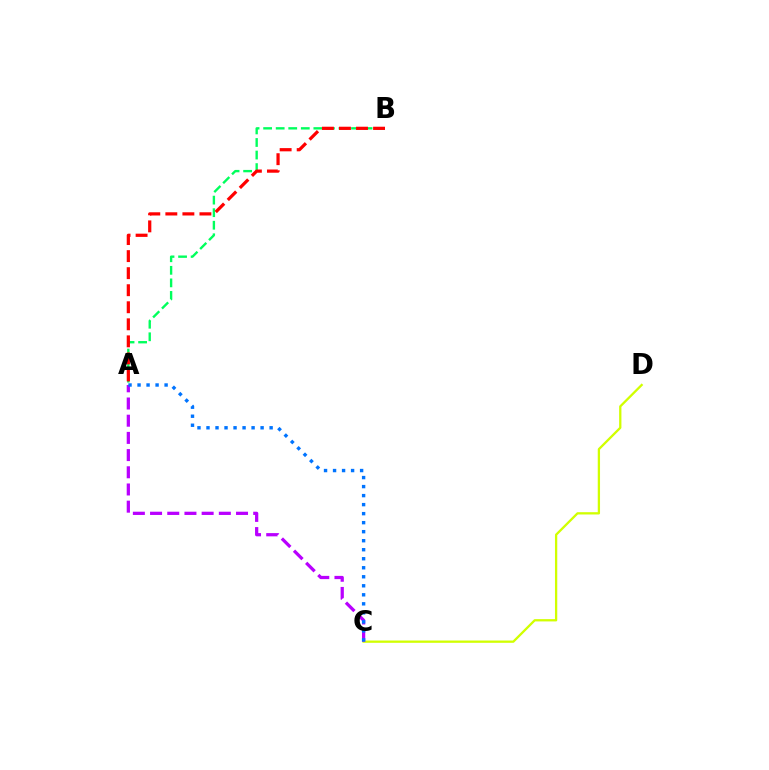{('A', 'B'): [{'color': '#00ff5c', 'line_style': 'dashed', 'thickness': 1.71}, {'color': '#ff0000', 'line_style': 'dashed', 'thickness': 2.32}], ('C', 'D'): [{'color': '#d1ff00', 'line_style': 'solid', 'thickness': 1.65}], ('A', 'C'): [{'color': '#b900ff', 'line_style': 'dashed', 'thickness': 2.34}, {'color': '#0074ff', 'line_style': 'dotted', 'thickness': 2.45}]}